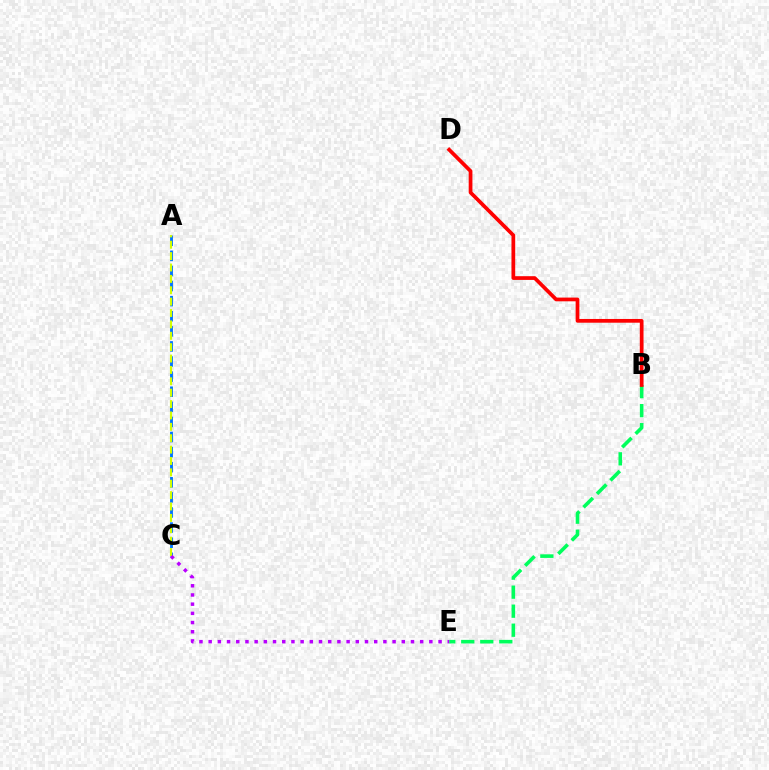{('A', 'C'): [{'color': '#0074ff', 'line_style': 'dashed', 'thickness': 2.05}, {'color': '#d1ff00', 'line_style': 'dashed', 'thickness': 1.55}], ('B', 'E'): [{'color': '#00ff5c', 'line_style': 'dashed', 'thickness': 2.58}], ('B', 'D'): [{'color': '#ff0000', 'line_style': 'solid', 'thickness': 2.68}], ('C', 'E'): [{'color': '#b900ff', 'line_style': 'dotted', 'thickness': 2.5}]}